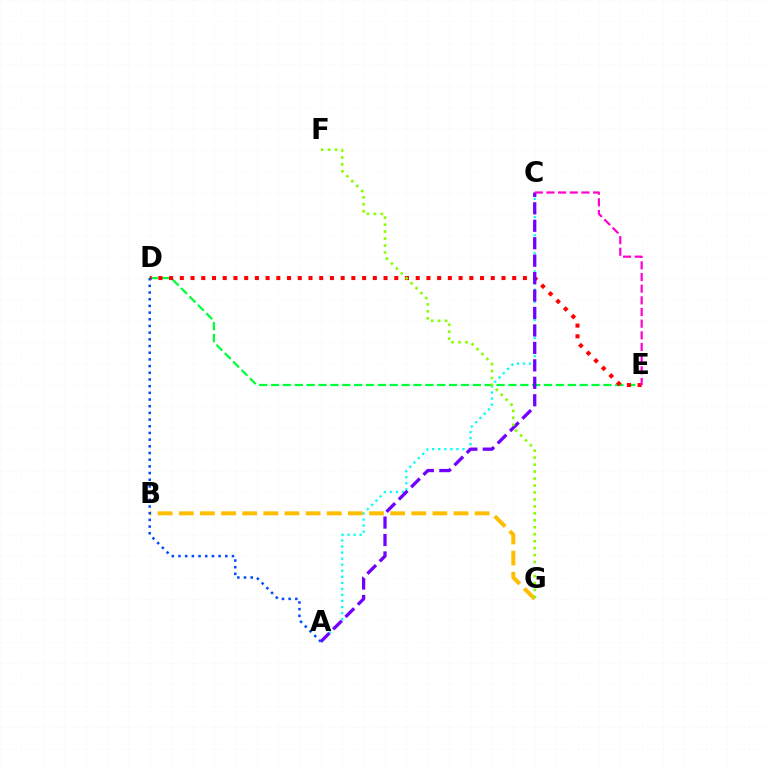{('A', 'C'): [{'color': '#00fff6', 'line_style': 'dotted', 'thickness': 1.64}, {'color': '#7200ff', 'line_style': 'dashed', 'thickness': 2.37}], ('B', 'G'): [{'color': '#ffbd00', 'line_style': 'dashed', 'thickness': 2.87}], ('D', 'E'): [{'color': '#00ff39', 'line_style': 'dashed', 'thickness': 1.61}, {'color': '#ff0000', 'line_style': 'dotted', 'thickness': 2.91}], ('A', 'D'): [{'color': '#004bff', 'line_style': 'dotted', 'thickness': 1.82}], ('F', 'G'): [{'color': '#84ff00', 'line_style': 'dotted', 'thickness': 1.89}], ('C', 'E'): [{'color': '#ff00cf', 'line_style': 'dashed', 'thickness': 1.58}]}